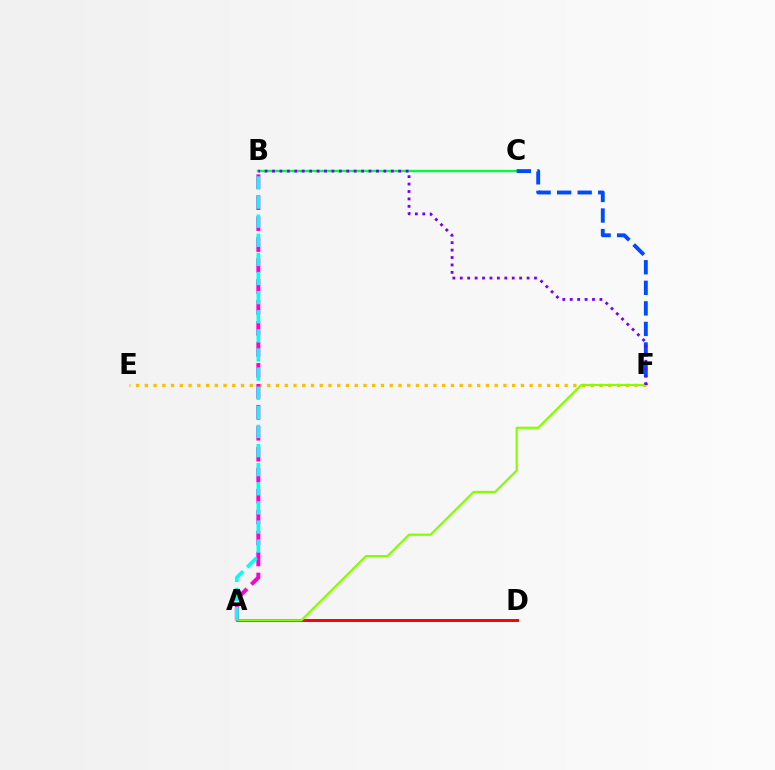{('B', 'C'): [{'color': '#00ff39', 'line_style': 'solid', 'thickness': 1.72}], ('E', 'F'): [{'color': '#ffbd00', 'line_style': 'dotted', 'thickness': 2.38}], ('C', 'F'): [{'color': '#004bff', 'line_style': 'dashed', 'thickness': 2.79}], ('A', 'D'): [{'color': '#ff0000', 'line_style': 'solid', 'thickness': 2.13}], ('A', 'F'): [{'color': '#84ff00', 'line_style': 'solid', 'thickness': 1.6}], ('B', 'F'): [{'color': '#7200ff', 'line_style': 'dotted', 'thickness': 2.02}], ('A', 'B'): [{'color': '#ff00cf', 'line_style': 'dashed', 'thickness': 2.85}, {'color': '#00fff6', 'line_style': 'dashed', 'thickness': 2.6}]}